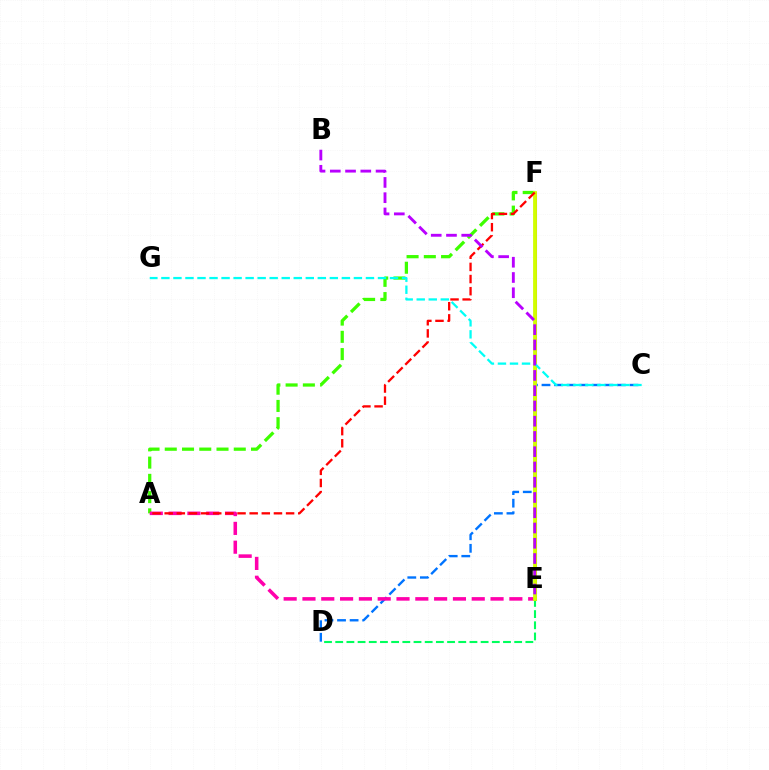{('E', 'F'): [{'color': '#2500ff', 'line_style': 'solid', 'thickness': 2.19}, {'color': '#ff9400', 'line_style': 'solid', 'thickness': 1.92}, {'color': '#d1ff00', 'line_style': 'solid', 'thickness': 2.73}], ('A', 'F'): [{'color': '#3dff00', 'line_style': 'dashed', 'thickness': 2.34}, {'color': '#ff0000', 'line_style': 'dashed', 'thickness': 1.65}], ('D', 'E'): [{'color': '#00ff5c', 'line_style': 'dashed', 'thickness': 1.52}], ('C', 'D'): [{'color': '#0074ff', 'line_style': 'dashed', 'thickness': 1.71}], ('A', 'E'): [{'color': '#ff00ac', 'line_style': 'dashed', 'thickness': 2.56}], ('C', 'G'): [{'color': '#00fff6', 'line_style': 'dashed', 'thickness': 1.63}], ('B', 'E'): [{'color': '#b900ff', 'line_style': 'dashed', 'thickness': 2.07}]}